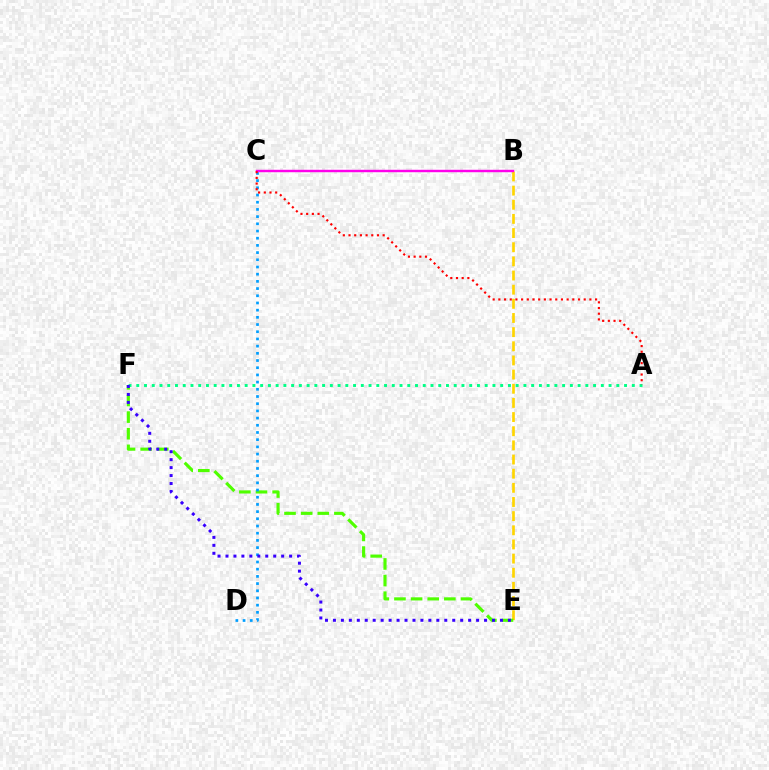{('B', 'E'): [{'color': '#ffd500', 'line_style': 'dashed', 'thickness': 1.92}], ('E', 'F'): [{'color': '#4fff00', 'line_style': 'dashed', 'thickness': 2.26}, {'color': '#3700ff', 'line_style': 'dotted', 'thickness': 2.16}], ('C', 'D'): [{'color': '#009eff', 'line_style': 'dotted', 'thickness': 1.95}], ('B', 'C'): [{'color': '#ff00ed', 'line_style': 'solid', 'thickness': 1.75}], ('A', 'F'): [{'color': '#00ff86', 'line_style': 'dotted', 'thickness': 2.1}], ('A', 'C'): [{'color': '#ff0000', 'line_style': 'dotted', 'thickness': 1.55}]}